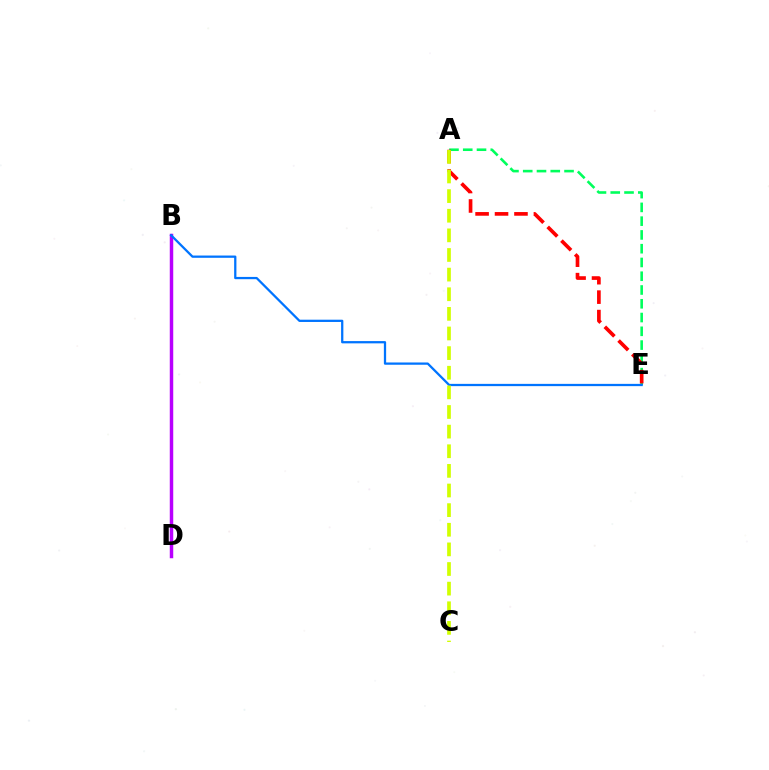{('A', 'E'): [{'color': '#00ff5c', 'line_style': 'dashed', 'thickness': 1.87}, {'color': '#ff0000', 'line_style': 'dashed', 'thickness': 2.64}], ('B', 'D'): [{'color': '#b900ff', 'line_style': 'solid', 'thickness': 2.5}], ('B', 'E'): [{'color': '#0074ff', 'line_style': 'solid', 'thickness': 1.63}], ('A', 'C'): [{'color': '#d1ff00', 'line_style': 'dashed', 'thickness': 2.67}]}